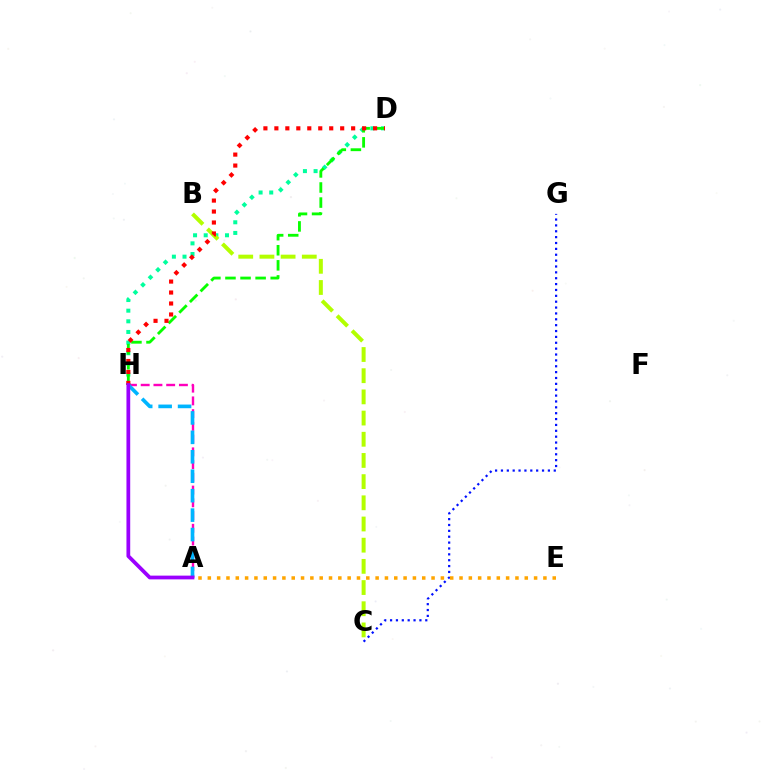{('A', 'H'): [{'color': '#ff00bd', 'line_style': 'dashed', 'thickness': 1.73}, {'color': '#00b5ff', 'line_style': 'dashed', 'thickness': 2.64}, {'color': '#9b00ff', 'line_style': 'solid', 'thickness': 2.7}], ('D', 'H'): [{'color': '#00ff9d', 'line_style': 'dotted', 'thickness': 2.89}, {'color': '#08ff00', 'line_style': 'dashed', 'thickness': 2.05}, {'color': '#ff0000', 'line_style': 'dotted', 'thickness': 2.98}], ('C', 'G'): [{'color': '#0010ff', 'line_style': 'dotted', 'thickness': 1.59}], ('B', 'C'): [{'color': '#b3ff00', 'line_style': 'dashed', 'thickness': 2.88}], ('A', 'E'): [{'color': '#ffa500', 'line_style': 'dotted', 'thickness': 2.53}]}